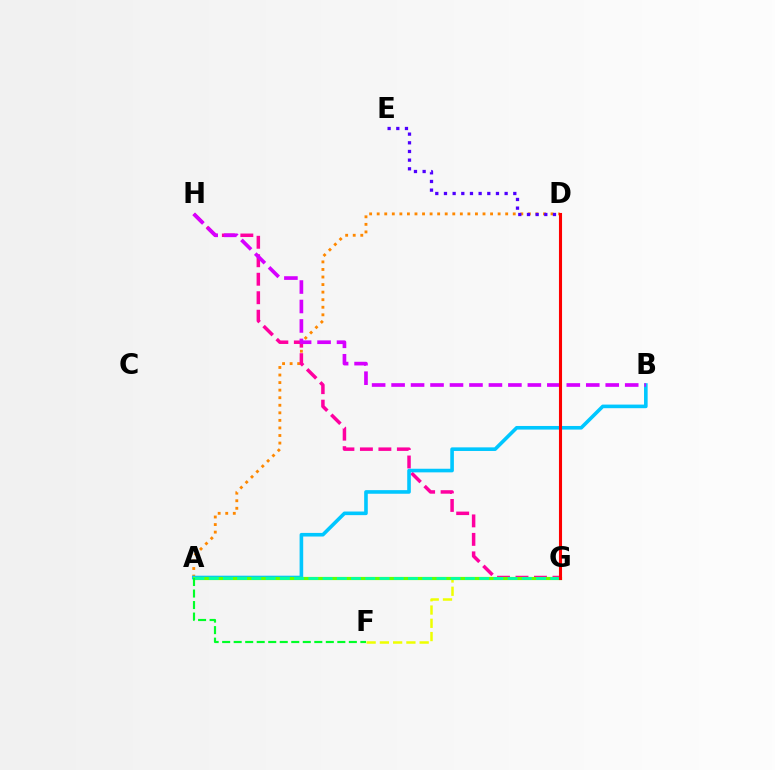{('A', 'D'): [{'color': '#ff8800', 'line_style': 'dotted', 'thickness': 2.05}], ('G', 'H'): [{'color': '#ff00a0', 'line_style': 'dashed', 'thickness': 2.51}], ('A', 'G'): [{'color': '#003fff', 'line_style': 'dotted', 'thickness': 1.82}, {'color': '#66ff00', 'line_style': 'solid', 'thickness': 2.29}, {'color': '#00ffaf', 'line_style': 'dashed', 'thickness': 1.93}], ('A', 'B'): [{'color': '#00c7ff', 'line_style': 'solid', 'thickness': 2.6}], ('D', 'E'): [{'color': '#4f00ff', 'line_style': 'dotted', 'thickness': 2.35}], ('B', 'H'): [{'color': '#d600ff', 'line_style': 'dashed', 'thickness': 2.64}], ('F', 'G'): [{'color': '#eeff00', 'line_style': 'dashed', 'thickness': 1.8}], ('D', 'G'): [{'color': '#ff0000', 'line_style': 'solid', 'thickness': 2.22}], ('A', 'F'): [{'color': '#00ff27', 'line_style': 'dashed', 'thickness': 1.56}]}